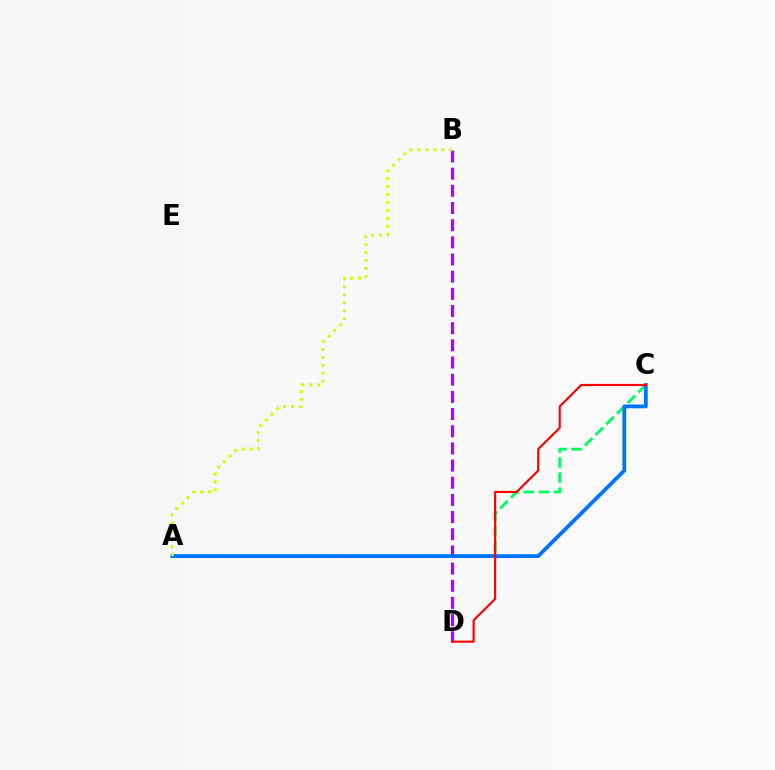{('B', 'D'): [{'color': '#b900ff', 'line_style': 'dashed', 'thickness': 2.33}], ('A', 'C'): [{'color': '#00ff5c', 'line_style': 'dashed', 'thickness': 2.05}, {'color': '#0074ff', 'line_style': 'solid', 'thickness': 2.73}], ('C', 'D'): [{'color': '#ff0000', 'line_style': 'solid', 'thickness': 1.55}], ('A', 'B'): [{'color': '#d1ff00', 'line_style': 'dotted', 'thickness': 2.16}]}